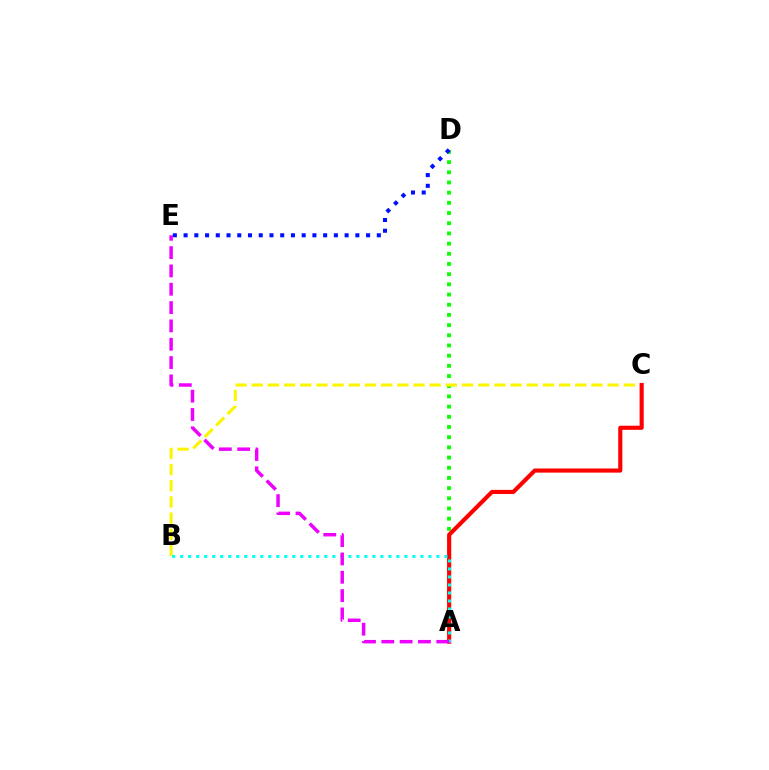{('A', 'D'): [{'color': '#08ff00', 'line_style': 'dotted', 'thickness': 2.77}], ('D', 'E'): [{'color': '#0010ff', 'line_style': 'dotted', 'thickness': 2.92}], ('B', 'C'): [{'color': '#fcf500', 'line_style': 'dashed', 'thickness': 2.2}], ('A', 'C'): [{'color': '#ff0000', 'line_style': 'solid', 'thickness': 2.97}], ('A', 'B'): [{'color': '#00fff6', 'line_style': 'dotted', 'thickness': 2.18}], ('A', 'E'): [{'color': '#ee00ff', 'line_style': 'dashed', 'thickness': 2.49}]}